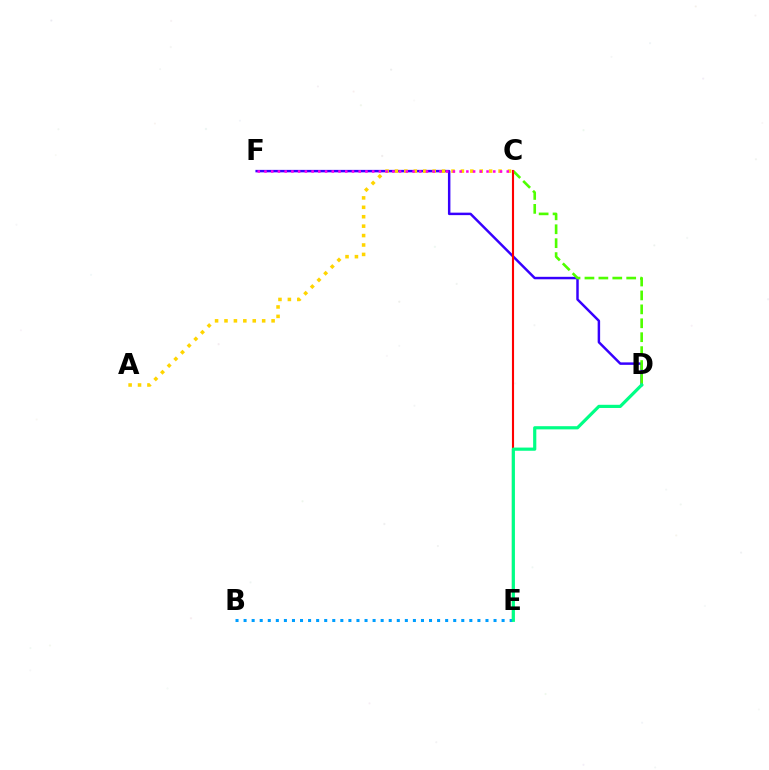{('D', 'F'): [{'color': '#3700ff', 'line_style': 'solid', 'thickness': 1.78}], ('A', 'C'): [{'color': '#ffd500', 'line_style': 'dotted', 'thickness': 2.56}], ('B', 'E'): [{'color': '#009eff', 'line_style': 'dotted', 'thickness': 2.19}], ('C', 'D'): [{'color': '#4fff00', 'line_style': 'dashed', 'thickness': 1.89}], ('C', 'E'): [{'color': '#ff0000', 'line_style': 'solid', 'thickness': 1.52}], ('C', 'F'): [{'color': '#ff00ed', 'line_style': 'dotted', 'thickness': 1.83}], ('D', 'E'): [{'color': '#00ff86', 'line_style': 'solid', 'thickness': 2.29}]}